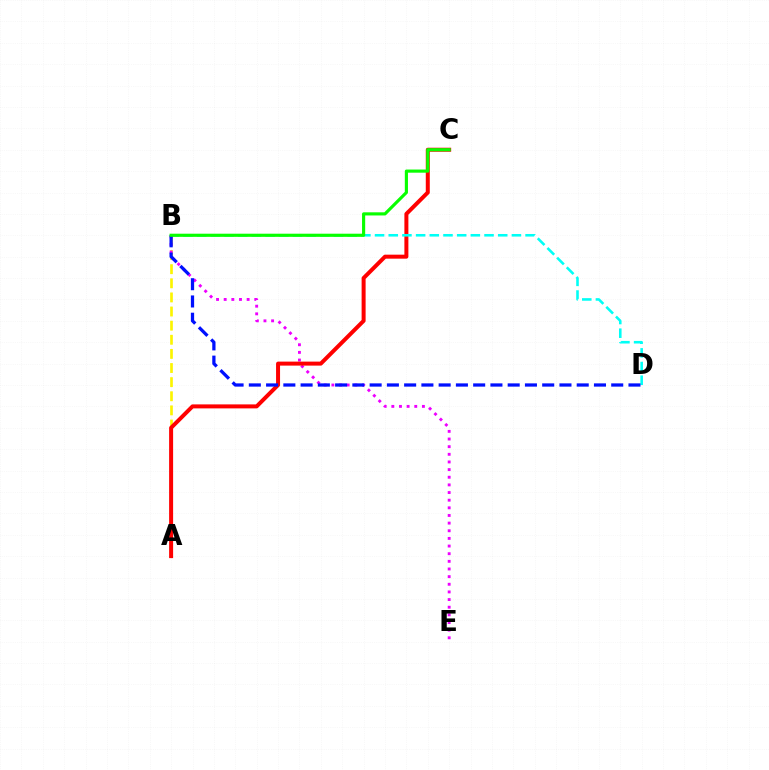{('A', 'B'): [{'color': '#fcf500', 'line_style': 'dashed', 'thickness': 1.92}], ('B', 'E'): [{'color': '#ee00ff', 'line_style': 'dotted', 'thickness': 2.08}], ('A', 'C'): [{'color': '#ff0000', 'line_style': 'solid', 'thickness': 2.88}], ('B', 'D'): [{'color': '#00fff6', 'line_style': 'dashed', 'thickness': 1.86}, {'color': '#0010ff', 'line_style': 'dashed', 'thickness': 2.34}], ('B', 'C'): [{'color': '#08ff00', 'line_style': 'solid', 'thickness': 2.26}]}